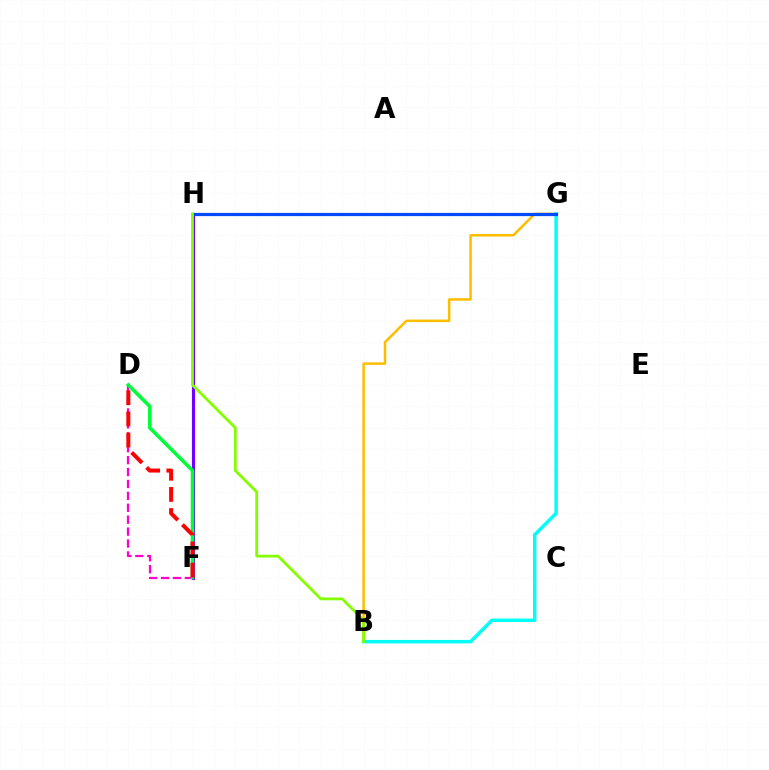{('B', 'G'): [{'color': '#ffbd00', 'line_style': 'solid', 'thickness': 1.82}, {'color': '#00fff6', 'line_style': 'solid', 'thickness': 2.49}], ('F', 'H'): [{'color': '#7200ff', 'line_style': 'solid', 'thickness': 2.26}], ('D', 'F'): [{'color': '#ff00cf', 'line_style': 'dashed', 'thickness': 1.62}, {'color': '#00ff39', 'line_style': 'solid', 'thickness': 2.56}, {'color': '#ff0000', 'line_style': 'dashed', 'thickness': 2.87}], ('G', 'H'): [{'color': '#004bff', 'line_style': 'solid', 'thickness': 2.32}], ('B', 'H'): [{'color': '#84ff00', 'line_style': 'solid', 'thickness': 2.01}]}